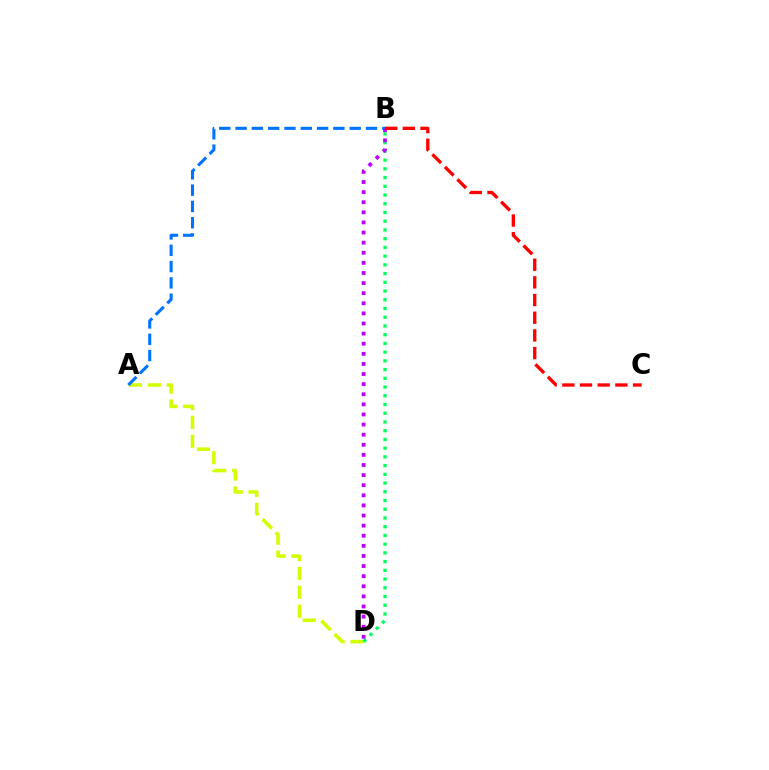{('A', 'D'): [{'color': '#d1ff00', 'line_style': 'dashed', 'thickness': 2.57}], ('B', 'D'): [{'color': '#00ff5c', 'line_style': 'dotted', 'thickness': 2.37}, {'color': '#b900ff', 'line_style': 'dotted', 'thickness': 2.75}], ('A', 'B'): [{'color': '#0074ff', 'line_style': 'dashed', 'thickness': 2.22}], ('B', 'C'): [{'color': '#ff0000', 'line_style': 'dashed', 'thickness': 2.4}]}